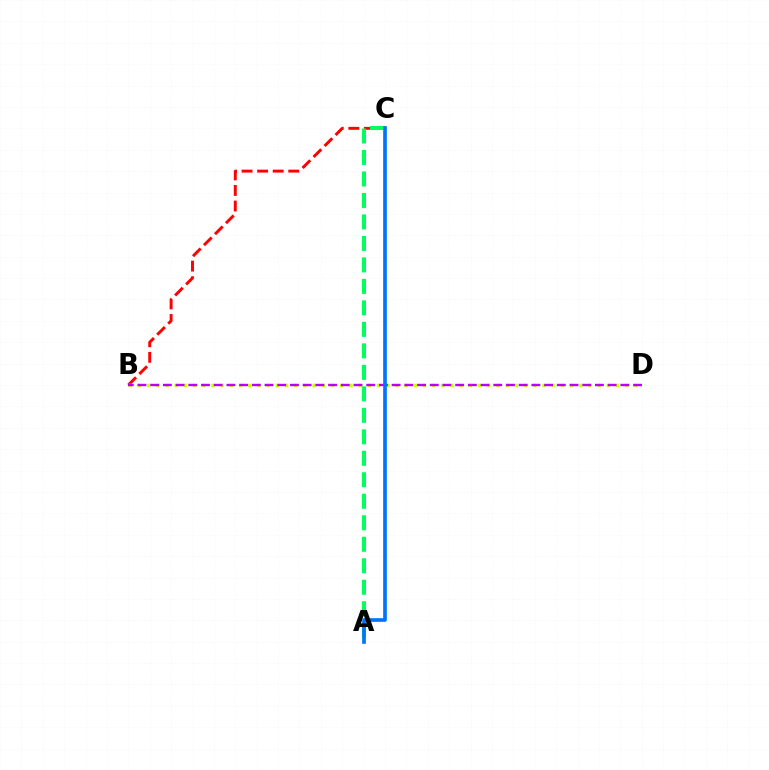{('B', 'C'): [{'color': '#ff0000', 'line_style': 'dashed', 'thickness': 2.11}], ('B', 'D'): [{'color': '#d1ff00', 'line_style': 'dotted', 'thickness': 2.5}, {'color': '#b900ff', 'line_style': 'dashed', 'thickness': 1.73}], ('A', 'C'): [{'color': '#00ff5c', 'line_style': 'dashed', 'thickness': 2.92}, {'color': '#0074ff', 'line_style': 'solid', 'thickness': 2.64}]}